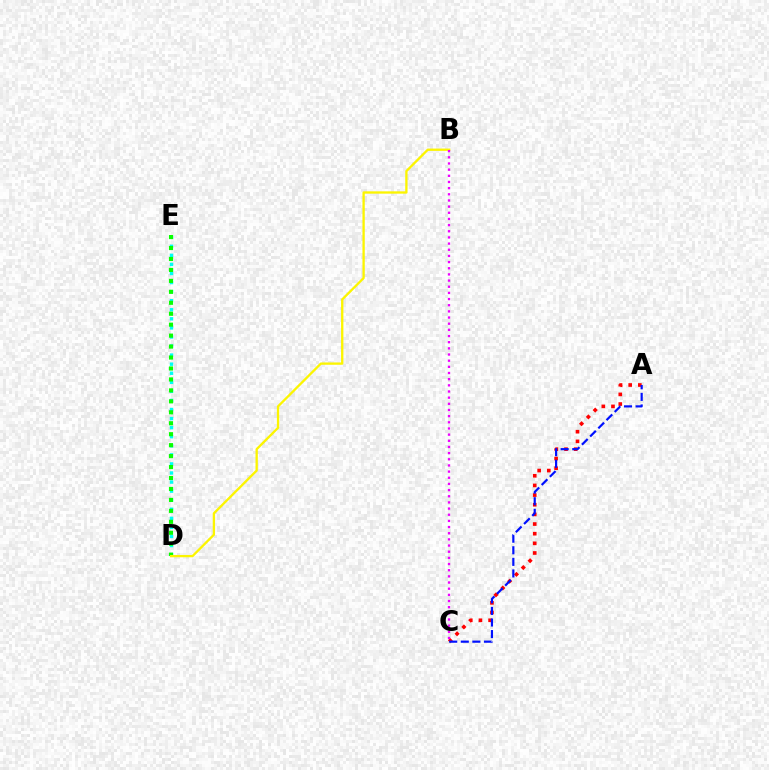{('D', 'E'): [{'color': '#00fff6', 'line_style': 'dotted', 'thickness': 2.46}, {'color': '#08ff00', 'line_style': 'dotted', 'thickness': 2.98}], ('B', 'D'): [{'color': '#fcf500', 'line_style': 'solid', 'thickness': 1.67}], ('A', 'C'): [{'color': '#ff0000', 'line_style': 'dotted', 'thickness': 2.62}, {'color': '#0010ff', 'line_style': 'dashed', 'thickness': 1.57}], ('B', 'C'): [{'color': '#ee00ff', 'line_style': 'dotted', 'thickness': 1.67}]}